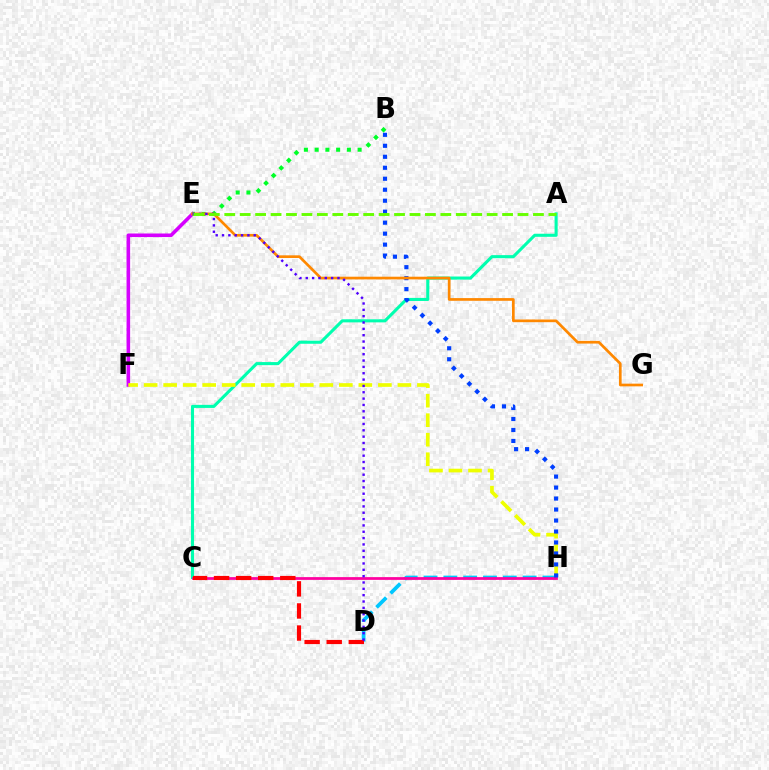{('A', 'C'): [{'color': '#00ffaf', 'line_style': 'solid', 'thickness': 2.21}], ('D', 'H'): [{'color': '#00c7ff', 'line_style': 'dashed', 'thickness': 2.69}], ('E', 'F'): [{'color': '#d600ff', 'line_style': 'solid', 'thickness': 2.57}], ('F', 'H'): [{'color': '#eeff00', 'line_style': 'dashed', 'thickness': 2.65}], ('C', 'H'): [{'color': '#ff00a0', 'line_style': 'solid', 'thickness': 1.98}], ('C', 'D'): [{'color': '#ff0000', 'line_style': 'dashed', 'thickness': 3.0}], ('B', 'H'): [{'color': '#003fff', 'line_style': 'dotted', 'thickness': 2.98}], ('B', 'E'): [{'color': '#00ff27', 'line_style': 'dotted', 'thickness': 2.92}], ('E', 'G'): [{'color': '#ff8800', 'line_style': 'solid', 'thickness': 1.94}], ('D', 'E'): [{'color': '#4f00ff', 'line_style': 'dotted', 'thickness': 1.72}], ('A', 'E'): [{'color': '#66ff00', 'line_style': 'dashed', 'thickness': 2.1}]}